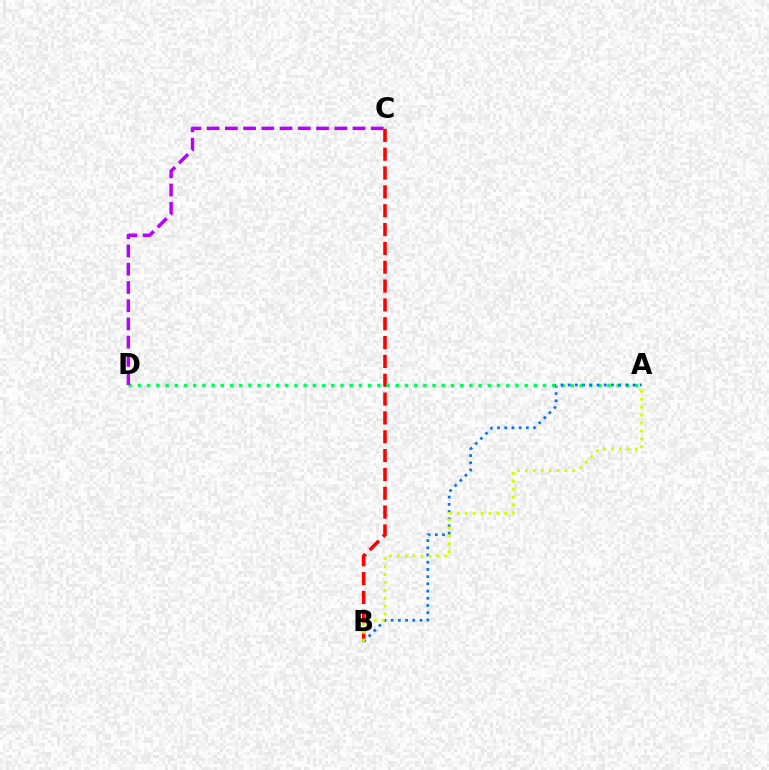{('B', 'C'): [{'color': '#ff0000', 'line_style': 'dashed', 'thickness': 2.56}], ('A', 'D'): [{'color': '#00ff5c', 'line_style': 'dotted', 'thickness': 2.5}], ('A', 'B'): [{'color': '#0074ff', 'line_style': 'dotted', 'thickness': 1.96}, {'color': '#d1ff00', 'line_style': 'dotted', 'thickness': 2.15}], ('C', 'D'): [{'color': '#b900ff', 'line_style': 'dashed', 'thickness': 2.48}]}